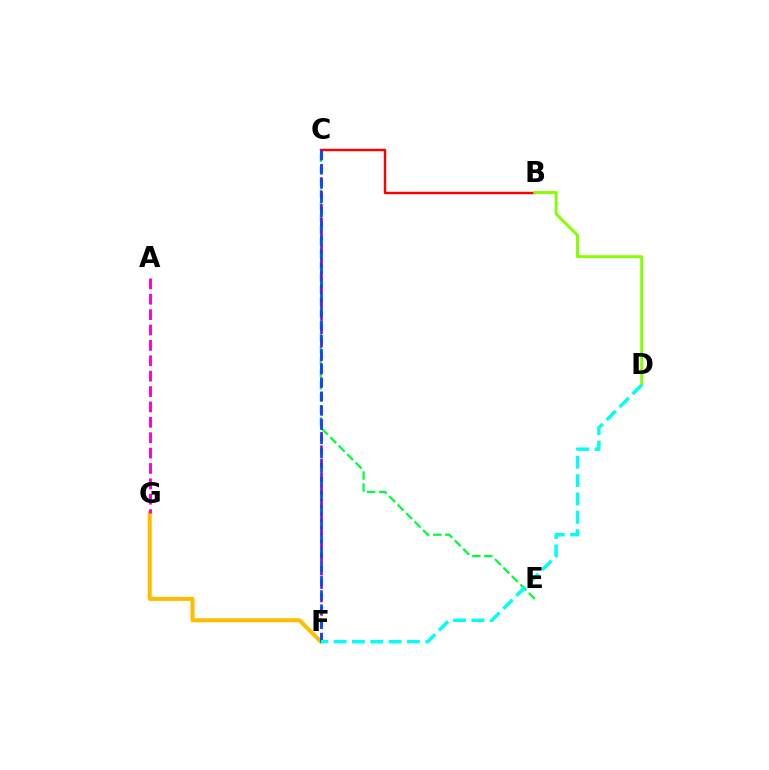{('F', 'G'): [{'color': '#ffbd00', 'line_style': 'solid', 'thickness': 2.9}], ('C', 'E'): [{'color': '#00ff39', 'line_style': 'dashed', 'thickness': 1.63}], ('B', 'C'): [{'color': '#ff0000', 'line_style': 'solid', 'thickness': 1.75}], ('B', 'D'): [{'color': '#84ff00', 'line_style': 'solid', 'thickness': 2.09}], ('C', 'F'): [{'color': '#7200ff', 'line_style': 'dashed', 'thickness': 1.82}, {'color': '#004bff', 'line_style': 'dashed', 'thickness': 1.93}], ('A', 'G'): [{'color': '#ff00cf', 'line_style': 'dashed', 'thickness': 2.09}], ('D', 'F'): [{'color': '#00fff6', 'line_style': 'dashed', 'thickness': 2.49}]}